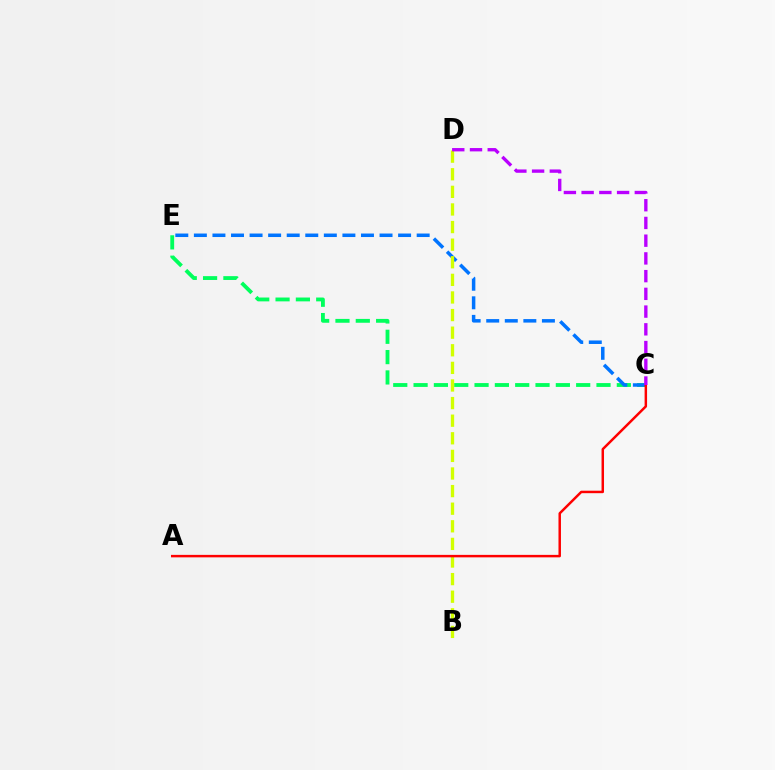{('C', 'E'): [{'color': '#00ff5c', 'line_style': 'dashed', 'thickness': 2.76}, {'color': '#0074ff', 'line_style': 'dashed', 'thickness': 2.52}], ('B', 'D'): [{'color': '#d1ff00', 'line_style': 'dashed', 'thickness': 2.39}], ('A', 'C'): [{'color': '#ff0000', 'line_style': 'solid', 'thickness': 1.78}], ('C', 'D'): [{'color': '#b900ff', 'line_style': 'dashed', 'thickness': 2.41}]}